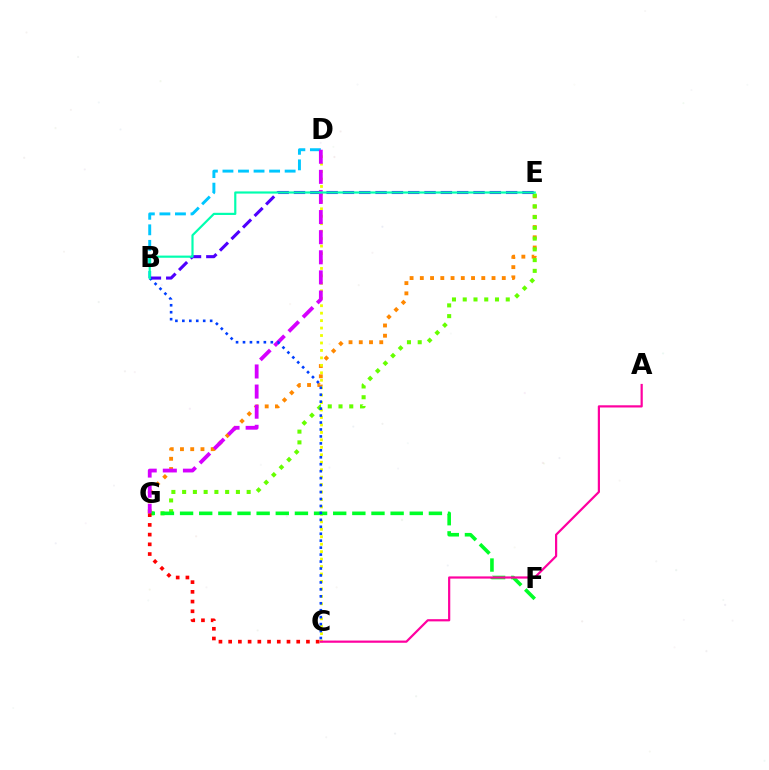{('B', 'D'): [{'color': '#00c7ff', 'line_style': 'dashed', 'thickness': 2.11}], ('E', 'G'): [{'color': '#ff8800', 'line_style': 'dotted', 'thickness': 2.78}, {'color': '#66ff00', 'line_style': 'dotted', 'thickness': 2.92}], ('B', 'E'): [{'color': '#4f00ff', 'line_style': 'dashed', 'thickness': 2.22}, {'color': '#00ffaf', 'line_style': 'solid', 'thickness': 1.57}], ('C', 'D'): [{'color': '#eeff00', 'line_style': 'dotted', 'thickness': 2.02}], ('F', 'G'): [{'color': '#00ff27', 'line_style': 'dashed', 'thickness': 2.6}], ('A', 'C'): [{'color': '#ff00a0', 'line_style': 'solid', 'thickness': 1.59}], ('C', 'G'): [{'color': '#ff0000', 'line_style': 'dotted', 'thickness': 2.64}], ('D', 'G'): [{'color': '#d600ff', 'line_style': 'dashed', 'thickness': 2.73}], ('B', 'C'): [{'color': '#003fff', 'line_style': 'dotted', 'thickness': 1.89}]}